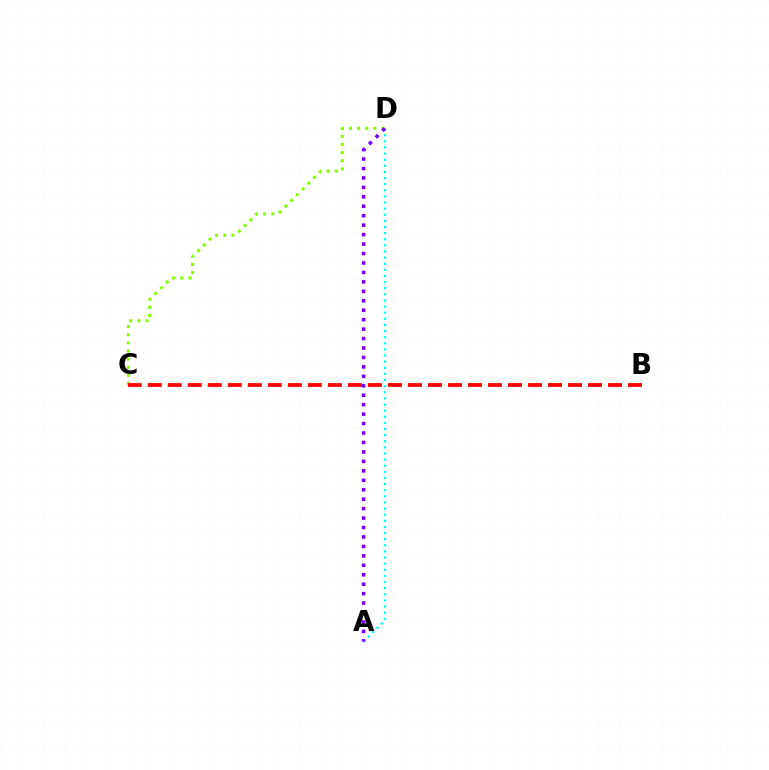{('C', 'D'): [{'color': '#84ff00', 'line_style': 'dotted', 'thickness': 2.21}], ('A', 'D'): [{'color': '#00fff6', 'line_style': 'dotted', 'thickness': 1.66}, {'color': '#7200ff', 'line_style': 'dotted', 'thickness': 2.57}], ('B', 'C'): [{'color': '#ff0000', 'line_style': 'dashed', 'thickness': 2.72}]}